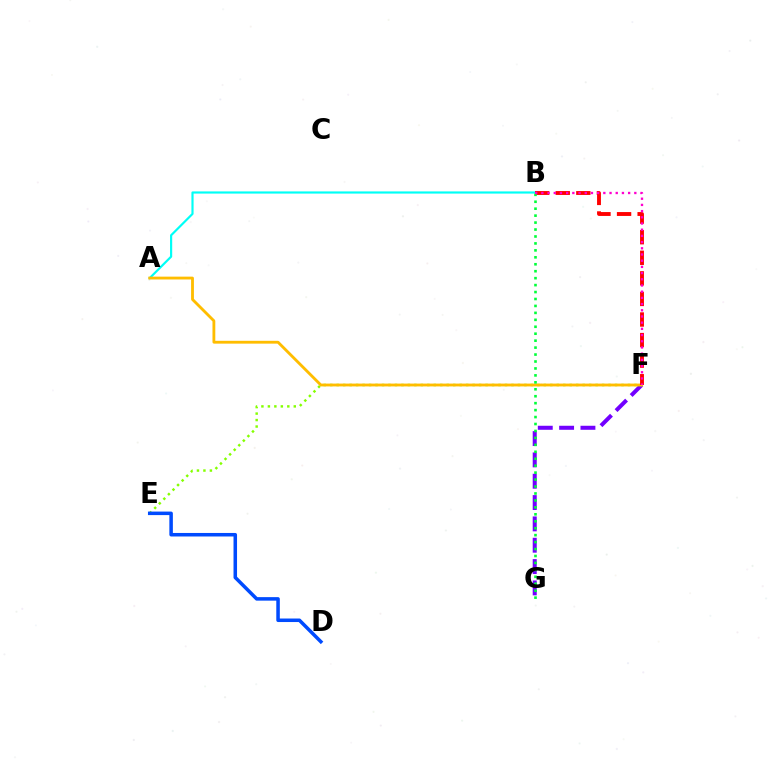{('A', 'B'): [{'color': '#00fff6', 'line_style': 'solid', 'thickness': 1.56}], ('F', 'G'): [{'color': '#7200ff', 'line_style': 'dashed', 'thickness': 2.9}], ('E', 'F'): [{'color': '#84ff00', 'line_style': 'dotted', 'thickness': 1.76}], ('A', 'F'): [{'color': '#ffbd00', 'line_style': 'solid', 'thickness': 2.04}], ('B', 'F'): [{'color': '#ff0000', 'line_style': 'dashed', 'thickness': 2.8}, {'color': '#ff00cf', 'line_style': 'dotted', 'thickness': 1.68}], ('B', 'G'): [{'color': '#00ff39', 'line_style': 'dotted', 'thickness': 1.89}], ('D', 'E'): [{'color': '#004bff', 'line_style': 'solid', 'thickness': 2.54}]}